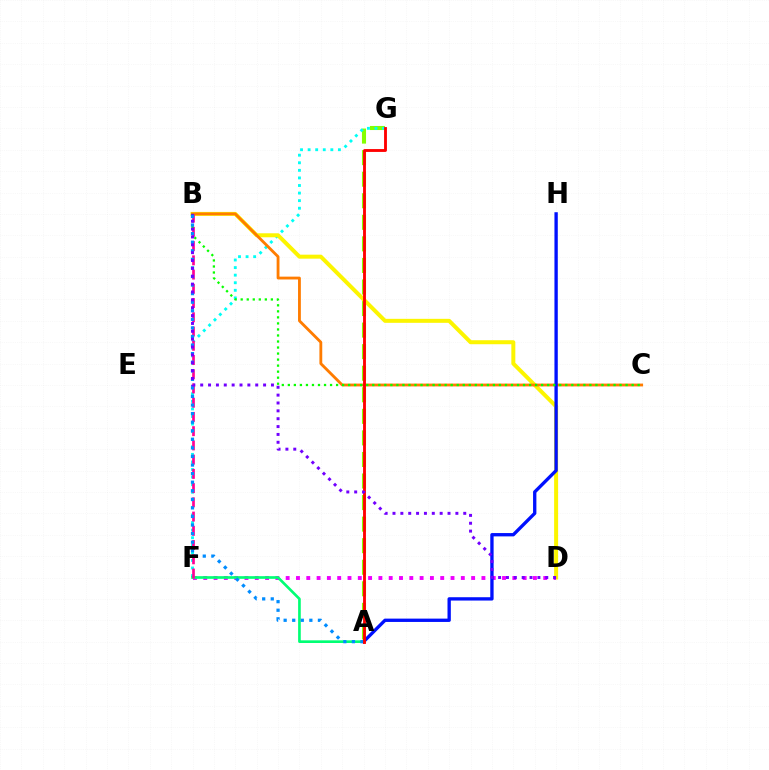{('A', 'G'): [{'color': '#84ff00', 'line_style': 'dashed', 'thickness': 2.93}, {'color': '#ff0000', 'line_style': 'solid', 'thickness': 2.05}], ('F', 'G'): [{'color': '#00fff6', 'line_style': 'dotted', 'thickness': 2.06}], ('B', 'D'): [{'color': '#fcf500', 'line_style': 'solid', 'thickness': 2.87}, {'color': '#7200ff', 'line_style': 'dotted', 'thickness': 2.14}], ('D', 'F'): [{'color': '#ee00ff', 'line_style': 'dotted', 'thickness': 2.8}], ('A', 'F'): [{'color': '#00ff74', 'line_style': 'solid', 'thickness': 1.92}], ('B', 'C'): [{'color': '#ff7c00', 'line_style': 'solid', 'thickness': 2.04}, {'color': '#08ff00', 'line_style': 'dotted', 'thickness': 1.64}], ('A', 'H'): [{'color': '#0010ff', 'line_style': 'solid', 'thickness': 2.4}], ('B', 'F'): [{'color': '#ff0094', 'line_style': 'dashed', 'thickness': 1.93}], ('A', 'B'): [{'color': '#008cff', 'line_style': 'dotted', 'thickness': 2.33}]}